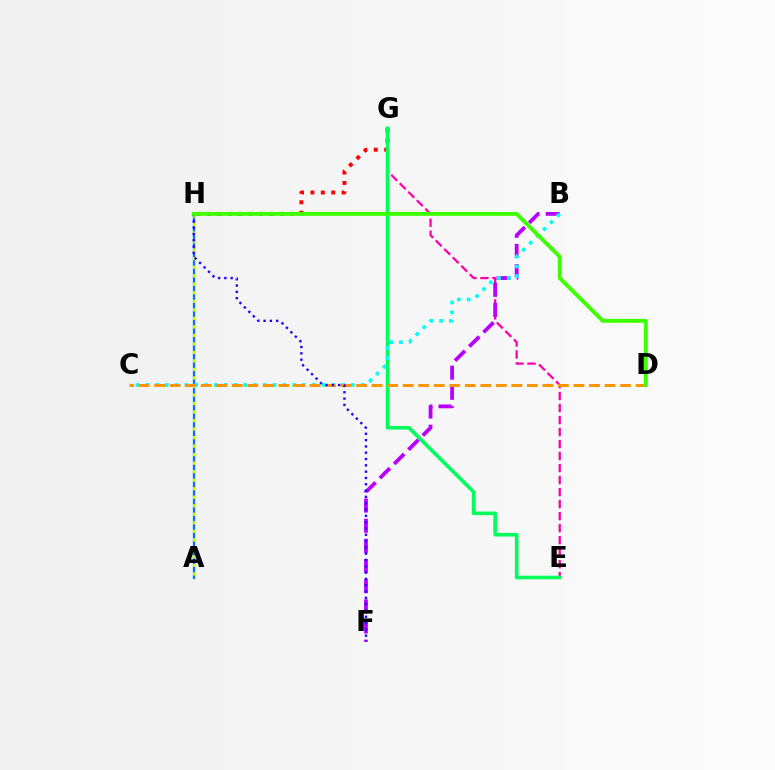{('G', 'H'): [{'color': '#ff0000', 'line_style': 'dotted', 'thickness': 2.82}], ('E', 'G'): [{'color': '#ff00ac', 'line_style': 'dashed', 'thickness': 1.63}, {'color': '#00ff5c', 'line_style': 'solid', 'thickness': 2.6}], ('A', 'H'): [{'color': '#0074ff', 'line_style': 'solid', 'thickness': 1.63}, {'color': '#d1ff00', 'line_style': 'dotted', 'thickness': 2.31}], ('B', 'F'): [{'color': '#b900ff', 'line_style': 'dashed', 'thickness': 2.74}], ('B', 'C'): [{'color': '#00fff6', 'line_style': 'dotted', 'thickness': 2.66}], ('C', 'D'): [{'color': '#ff9400', 'line_style': 'dashed', 'thickness': 2.11}], ('F', 'H'): [{'color': '#2500ff', 'line_style': 'dotted', 'thickness': 1.71}], ('D', 'H'): [{'color': '#3dff00', 'line_style': 'solid', 'thickness': 2.8}]}